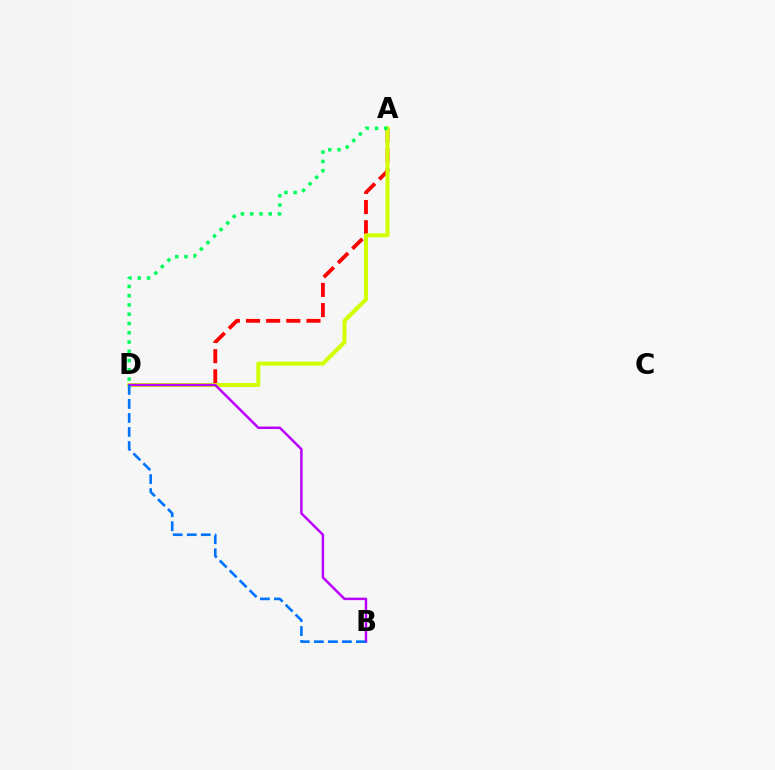{('A', 'D'): [{'color': '#ff0000', 'line_style': 'dashed', 'thickness': 2.74}, {'color': '#d1ff00', 'line_style': 'solid', 'thickness': 2.89}, {'color': '#00ff5c', 'line_style': 'dotted', 'thickness': 2.52}], ('B', 'D'): [{'color': '#b900ff', 'line_style': 'solid', 'thickness': 1.77}, {'color': '#0074ff', 'line_style': 'dashed', 'thickness': 1.9}]}